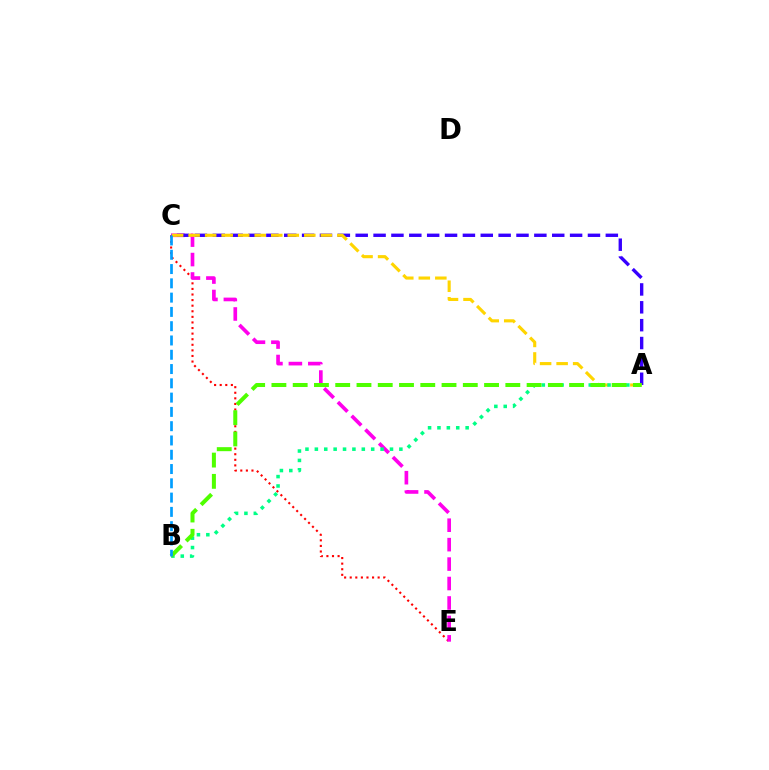{('C', 'E'): [{'color': '#ff0000', 'line_style': 'dotted', 'thickness': 1.52}, {'color': '#ff00ed', 'line_style': 'dashed', 'thickness': 2.64}], ('A', 'C'): [{'color': '#3700ff', 'line_style': 'dashed', 'thickness': 2.43}, {'color': '#ffd500', 'line_style': 'dashed', 'thickness': 2.25}], ('A', 'B'): [{'color': '#00ff86', 'line_style': 'dotted', 'thickness': 2.55}, {'color': '#4fff00', 'line_style': 'dashed', 'thickness': 2.89}], ('B', 'C'): [{'color': '#009eff', 'line_style': 'dashed', 'thickness': 1.94}]}